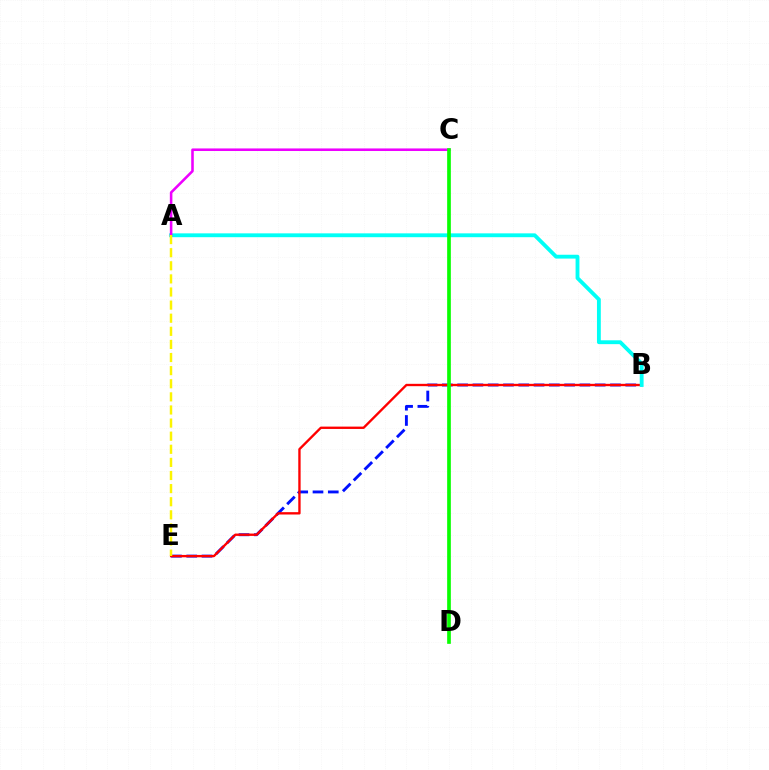{('B', 'E'): [{'color': '#0010ff', 'line_style': 'dashed', 'thickness': 2.08}, {'color': '#ff0000', 'line_style': 'solid', 'thickness': 1.69}], ('A', 'B'): [{'color': '#00fff6', 'line_style': 'solid', 'thickness': 2.77}], ('A', 'C'): [{'color': '#ee00ff', 'line_style': 'solid', 'thickness': 1.85}], ('A', 'E'): [{'color': '#fcf500', 'line_style': 'dashed', 'thickness': 1.78}], ('C', 'D'): [{'color': '#08ff00', 'line_style': 'solid', 'thickness': 2.65}]}